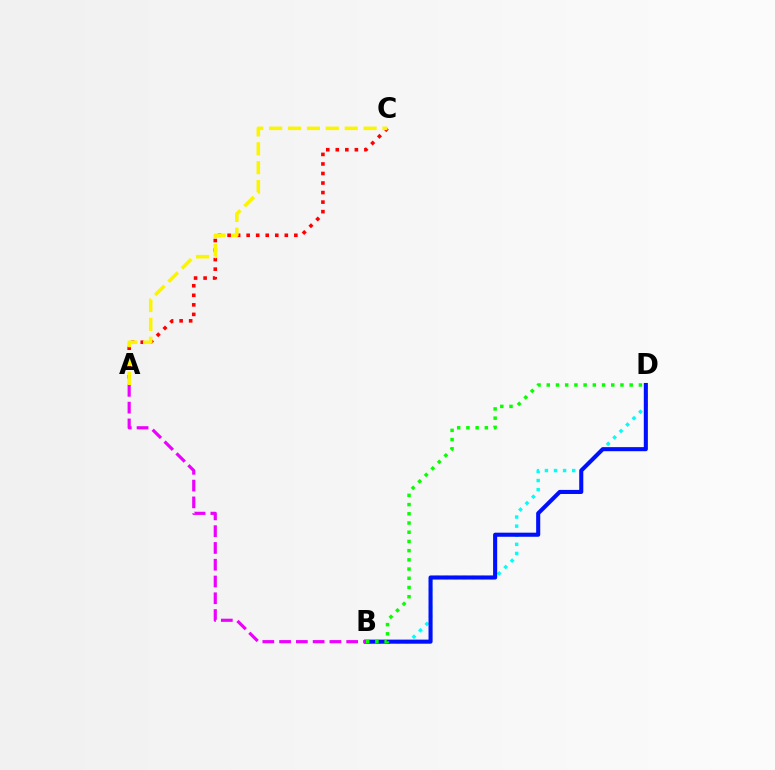{('B', 'D'): [{'color': '#00fff6', 'line_style': 'dotted', 'thickness': 2.47}, {'color': '#0010ff', 'line_style': 'solid', 'thickness': 2.94}, {'color': '#08ff00', 'line_style': 'dotted', 'thickness': 2.5}], ('A', 'C'): [{'color': '#ff0000', 'line_style': 'dotted', 'thickness': 2.59}, {'color': '#fcf500', 'line_style': 'dashed', 'thickness': 2.57}], ('A', 'B'): [{'color': '#ee00ff', 'line_style': 'dashed', 'thickness': 2.28}]}